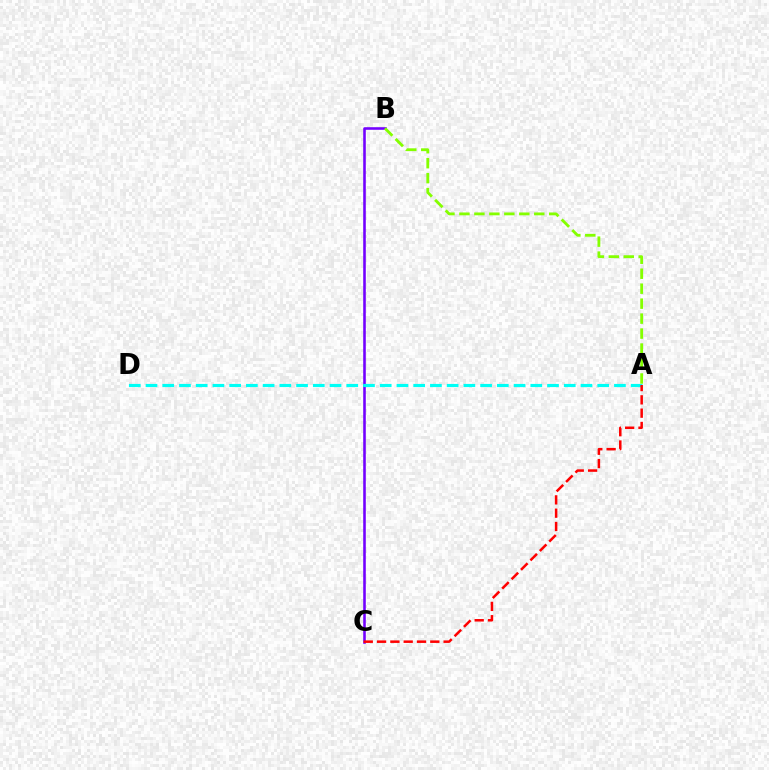{('B', 'C'): [{'color': '#7200ff', 'line_style': 'solid', 'thickness': 1.86}], ('A', 'D'): [{'color': '#00fff6', 'line_style': 'dashed', 'thickness': 2.27}], ('A', 'C'): [{'color': '#ff0000', 'line_style': 'dashed', 'thickness': 1.81}], ('A', 'B'): [{'color': '#84ff00', 'line_style': 'dashed', 'thickness': 2.03}]}